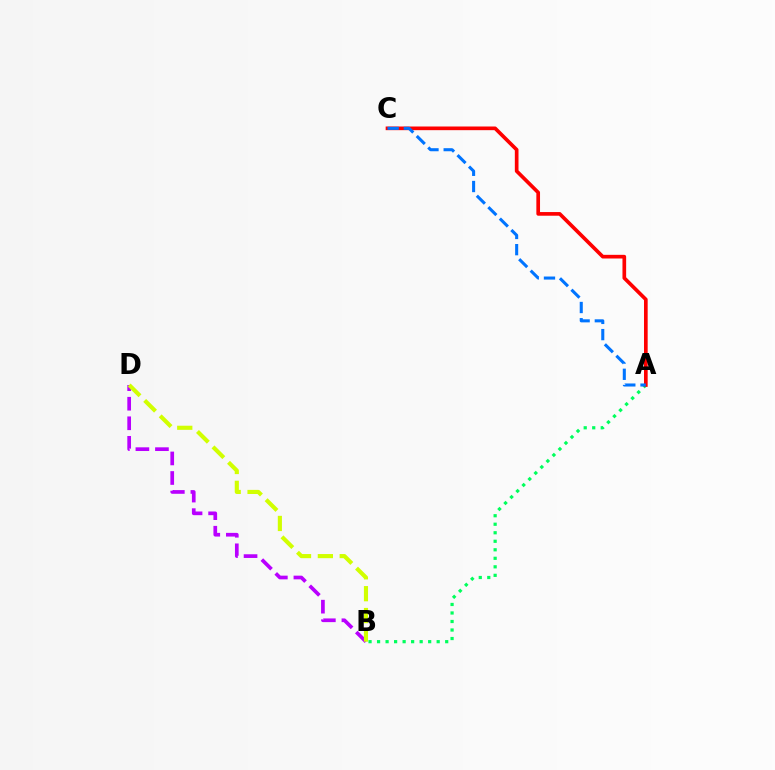{('B', 'D'): [{'color': '#b900ff', 'line_style': 'dashed', 'thickness': 2.66}, {'color': '#d1ff00', 'line_style': 'dashed', 'thickness': 2.97}], ('A', 'B'): [{'color': '#00ff5c', 'line_style': 'dotted', 'thickness': 2.31}], ('A', 'C'): [{'color': '#ff0000', 'line_style': 'solid', 'thickness': 2.64}, {'color': '#0074ff', 'line_style': 'dashed', 'thickness': 2.2}]}